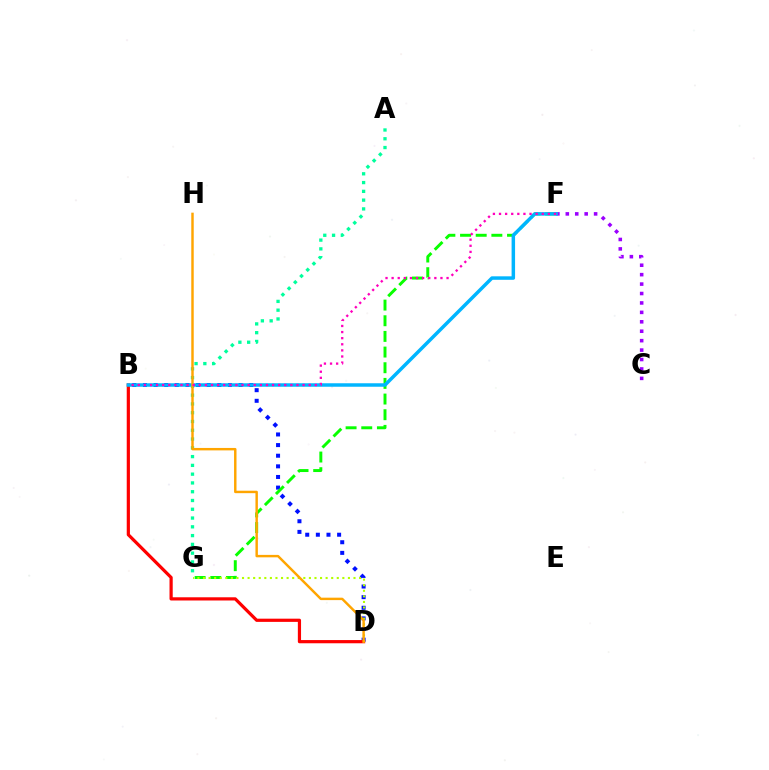{('B', 'D'): [{'color': '#0010ff', 'line_style': 'dotted', 'thickness': 2.89}, {'color': '#ff0000', 'line_style': 'solid', 'thickness': 2.31}], ('A', 'G'): [{'color': '#00ff9d', 'line_style': 'dotted', 'thickness': 2.39}], ('C', 'F'): [{'color': '#9b00ff', 'line_style': 'dotted', 'thickness': 2.56}], ('F', 'G'): [{'color': '#08ff00', 'line_style': 'dashed', 'thickness': 2.13}], ('B', 'F'): [{'color': '#00b5ff', 'line_style': 'solid', 'thickness': 2.51}, {'color': '#ff00bd', 'line_style': 'dotted', 'thickness': 1.66}], ('D', 'G'): [{'color': '#b3ff00', 'line_style': 'dotted', 'thickness': 1.51}], ('D', 'H'): [{'color': '#ffa500', 'line_style': 'solid', 'thickness': 1.76}]}